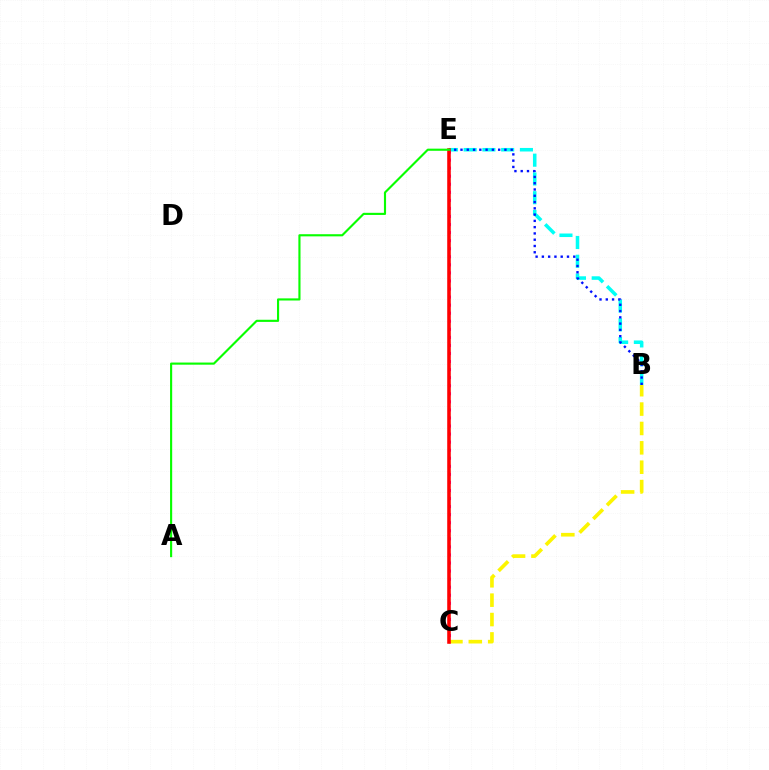{('B', 'C'): [{'color': '#fcf500', 'line_style': 'dashed', 'thickness': 2.63}], ('C', 'E'): [{'color': '#ee00ff', 'line_style': 'dotted', 'thickness': 2.19}, {'color': '#ff0000', 'line_style': 'solid', 'thickness': 2.57}], ('B', 'E'): [{'color': '#00fff6', 'line_style': 'dashed', 'thickness': 2.55}, {'color': '#0010ff', 'line_style': 'dotted', 'thickness': 1.71}], ('A', 'E'): [{'color': '#08ff00', 'line_style': 'solid', 'thickness': 1.54}]}